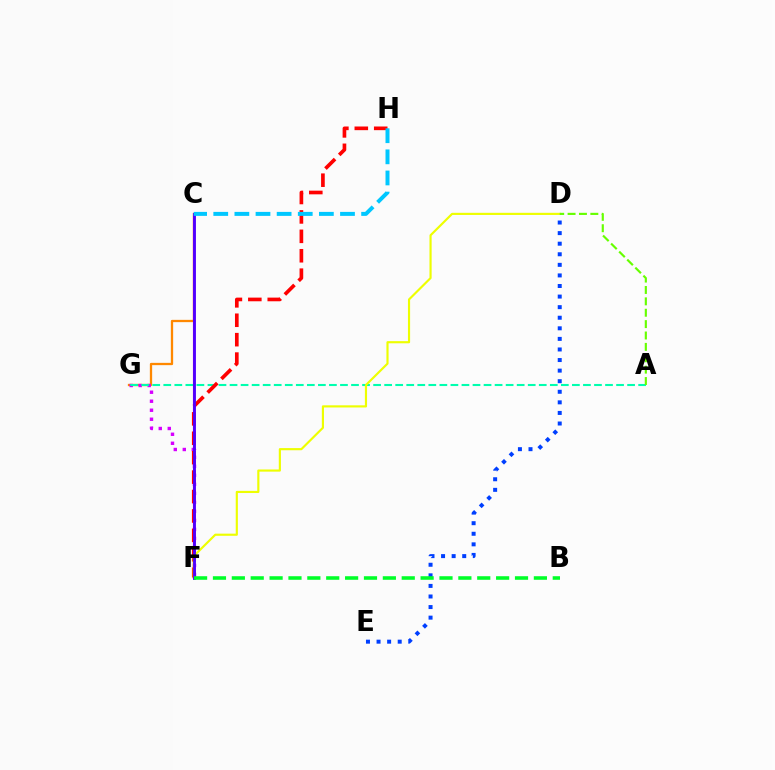{('C', 'G'): [{'color': '#ff8800', 'line_style': 'solid', 'thickness': 1.65}], ('F', 'G'): [{'color': '#d600ff', 'line_style': 'dotted', 'thickness': 2.45}], ('A', 'G'): [{'color': '#00ffaf', 'line_style': 'dashed', 'thickness': 1.5}], ('D', 'E'): [{'color': '#003fff', 'line_style': 'dotted', 'thickness': 2.87}], ('C', 'F'): [{'color': '#ff00a0', 'line_style': 'solid', 'thickness': 1.53}, {'color': '#4f00ff', 'line_style': 'solid', 'thickness': 2.06}], ('F', 'H'): [{'color': '#ff0000', 'line_style': 'dashed', 'thickness': 2.64}], ('D', 'F'): [{'color': '#eeff00', 'line_style': 'solid', 'thickness': 1.55}], ('C', 'H'): [{'color': '#00c7ff', 'line_style': 'dashed', 'thickness': 2.87}], ('A', 'D'): [{'color': '#66ff00', 'line_style': 'dashed', 'thickness': 1.55}], ('B', 'F'): [{'color': '#00ff27', 'line_style': 'dashed', 'thickness': 2.56}]}